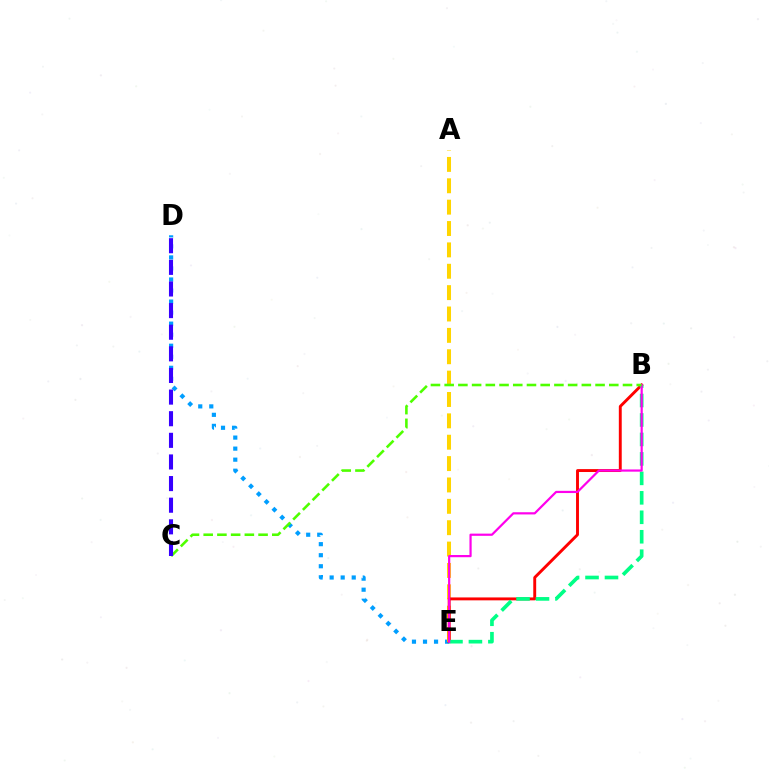{('D', 'E'): [{'color': '#009eff', 'line_style': 'dotted', 'thickness': 3.0}], ('A', 'E'): [{'color': '#ffd500', 'line_style': 'dashed', 'thickness': 2.9}], ('B', 'E'): [{'color': '#ff0000', 'line_style': 'solid', 'thickness': 2.09}, {'color': '#00ff86', 'line_style': 'dashed', 'thickness': 2.64}, {'color': '#ff00ed', 'line_style': 'solid', 'thickness': 1.59}], ('B', 'C'): [{'color': '#4fff00', 'line_style': 'dashed', 'thickness': 1.86}], ('C', 'D'): [{'color': '#3700ff', 'line_style': 'dashed', 'thickness': 2.94}]}